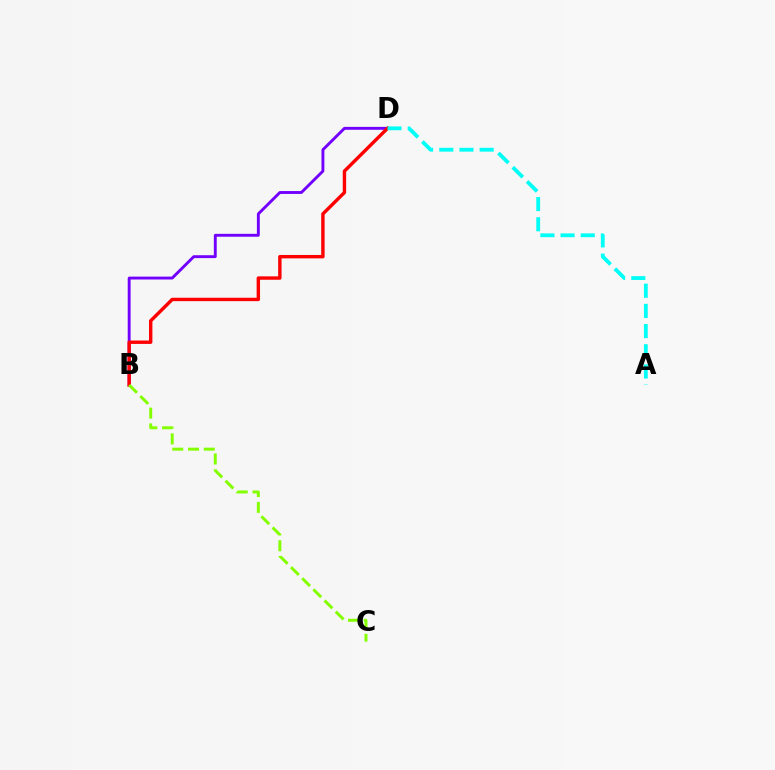{('B', 'D'): [{'color': '#7200ff', 'line_style': 'solid', 'thickness': 2.08}, {'color': '#ff0000', 'line_style': 'solid', 'thickness': 2.45}], ('B', 'C'): [{'color': '#84ff00', 'line_style': 'dashed', 'thickness': 2.14}], ('A', 'D'): [{'color': '#00fff6', 'line_style': 'dashed', 'thickness': 2.74}]}